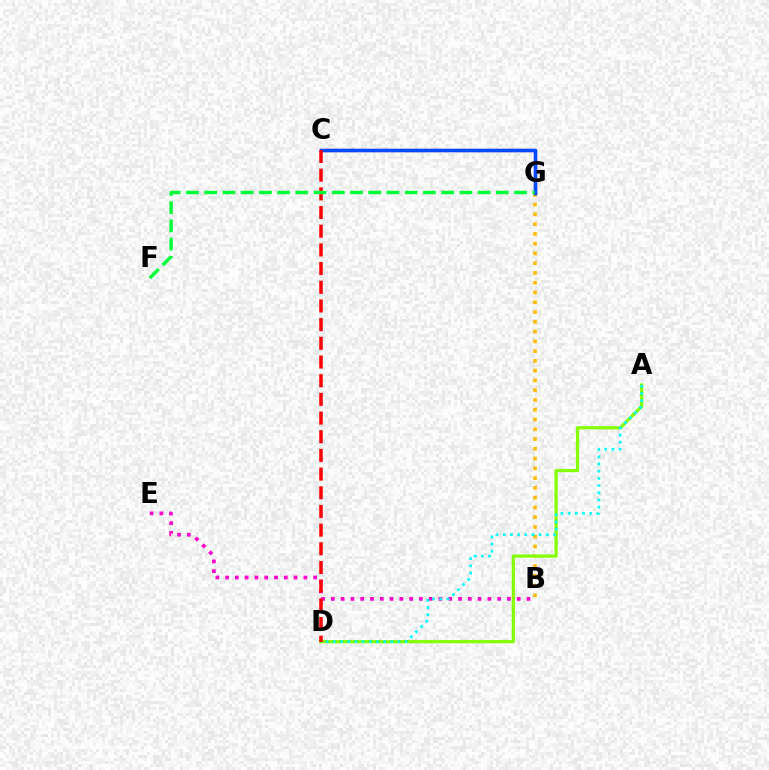{('B', 'E'): [{'color': '#ff00cf', 'line_style': 'dotted', 'thickness': 2.66}], ('B', 'G'): [{'color': '#ffbd00', 'line_style': 'dotted', 'thickness': 2.65}], ('C', 'G'): [{'color': '#7200ff', 'line_style': 'solid', 'thickness': 2.35}, {'color': '#004bff', 'line_style': 'solid', 'thickness': 2.46}], ('A', 'D'): [{'color': '#84ff00', 'line_style': 'solid', 'thickness': 2.31}, {'color': '#00fff6', 'line_style': 'dotted', 'thickness': 1.95}], ('C', 'D'): [{'color': '#ff0000', 'line_style': 'dashed', 'thickness': 2.54}], ('F', 'G'): [{'color': '#00ff39', 'line_style': 'dashed', 'thickness': 2.48}]}